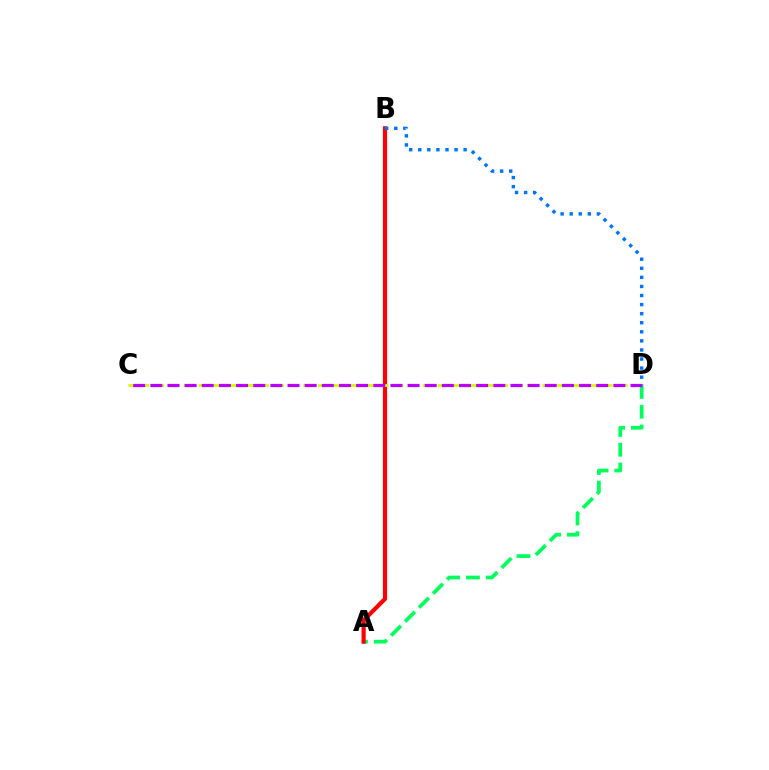{('A', 'D'): [{'color': '#00ff5c', 'line_style': 'dashed', 'thickness': 2.69}], ('A', 'B'): [{'color': '#ff0000', 'line_style': 'solid', 'thickness': 3.0}], ('C', 'D'): [{'color': '#d1ff00', 'line_style': 'dashed', 'thickness': 2.03}, {'color': '#b900ff', 'line_style': 'dashed', 'thickness': 2.33}], ('B', 'D'): [{'color': '#0074ff', 'line_style': 'dotted', 'thickness': 2.47}]}